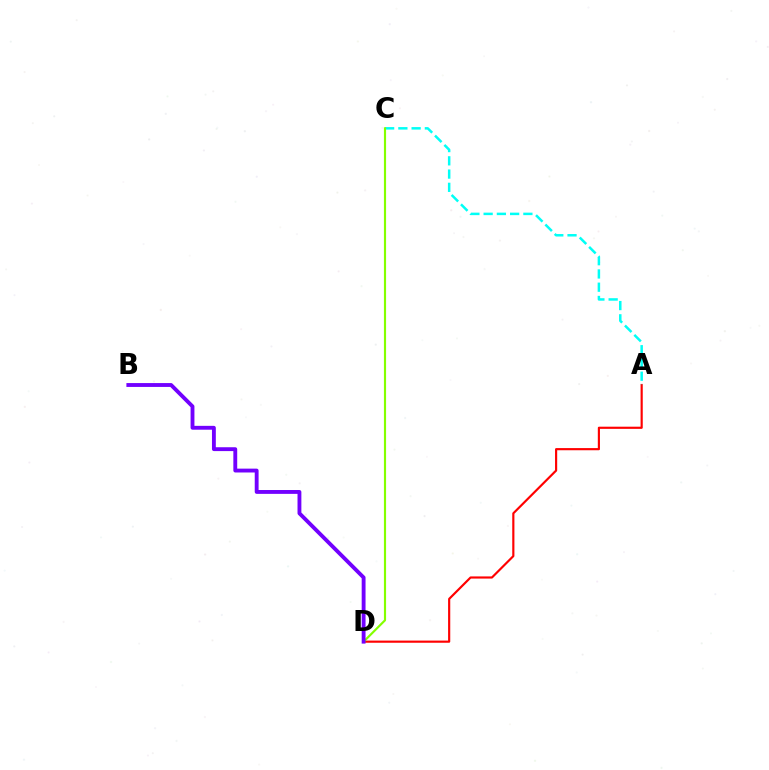{('A', 'D'): [{'color': '#ff0000', 'line_style': 'solid', 'thickness': 1.56}], ('A', 'C'): [{'color': '#00fff6', 'line_style': 'dashed', 'thickness': 1.8}], ('C', 'D'): [{'color': '#84ff00', 'line_style': 'solid', 'thickness': 1.55}], ('B', 'D'): [{'color': '#7200ff', 'line_style': 'solid', 'thickness': 2.78}]}